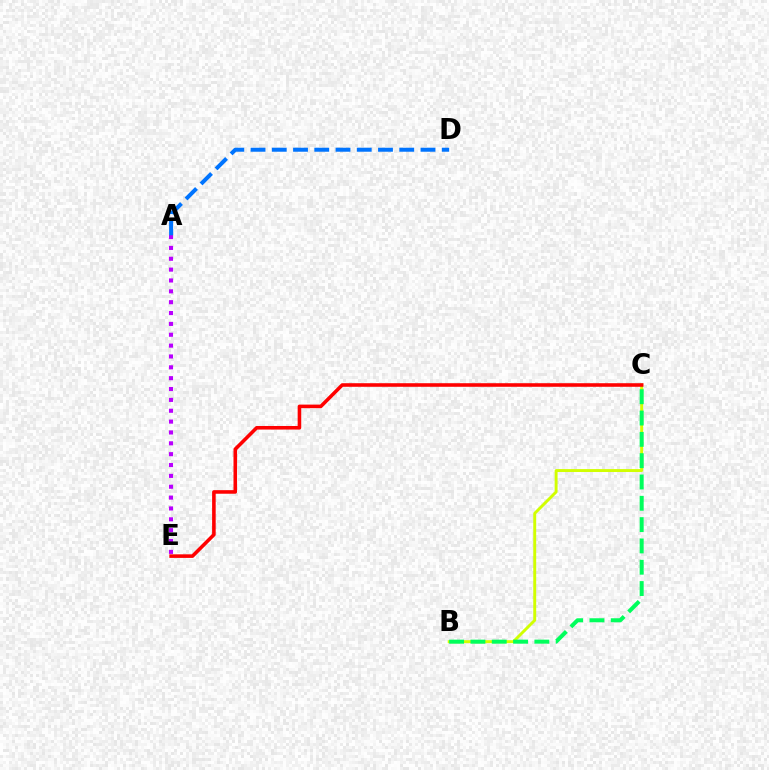{('A', 'E'): [{'color': '#b900ff', 'line_style': 'dotted', 'thickness': 2.95}], ('A', 'D'): [{'color': '#0074ff', 'line_style': 'dashed', 'thickness': 2.89}], ('B', 'C'): [{'color': '#d1ff00', 'line_style': 'solid', 'thickness': 2.1}, {'color': '#00ff5c', 'line_style': 'dashed', 'thickness': 2.9}], ('C', 'E'): [{'color': '#ff0000', 'line_style': 'solid', 'thickness': 2.57}]}